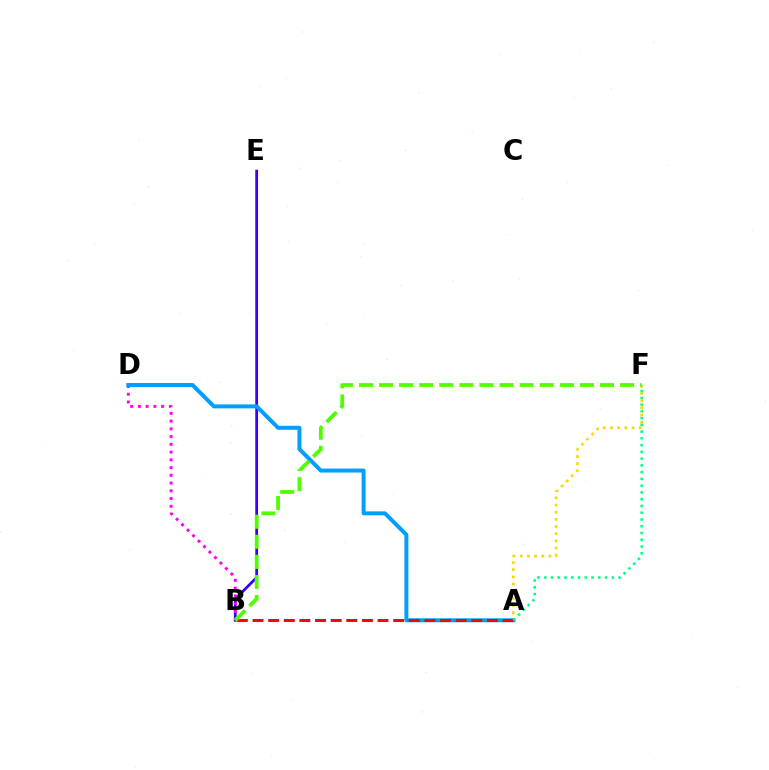{('A', 'F'): [{'color': '#ffd500', 'line_style': 'dotted', 'thickness': 1.95}, {'color': '#00ff86', 'line_style': 'dotted', 'thickness': 1.84}], ('B', 'E'): [{'color': '#3700ff', 'line_style': 'solid', 'thickness': 2.0}], ('B', 'D'): [{'color': '#ff00ed', 'line_style': 'dotted', 'thickness': 2.1}], ('A', 'D'): [{'color': '#009eff', 'line_style': 'solid', 'thickness': 2.86}], ('A', 'B'): [{'color': '#ff0000', 'line_style': 'dashed', 'thickness': 2.12}], ('B', 'F'): [{'color': '#4fff00', 'line_style': 'dashed', 'thickness': 2.73}]}